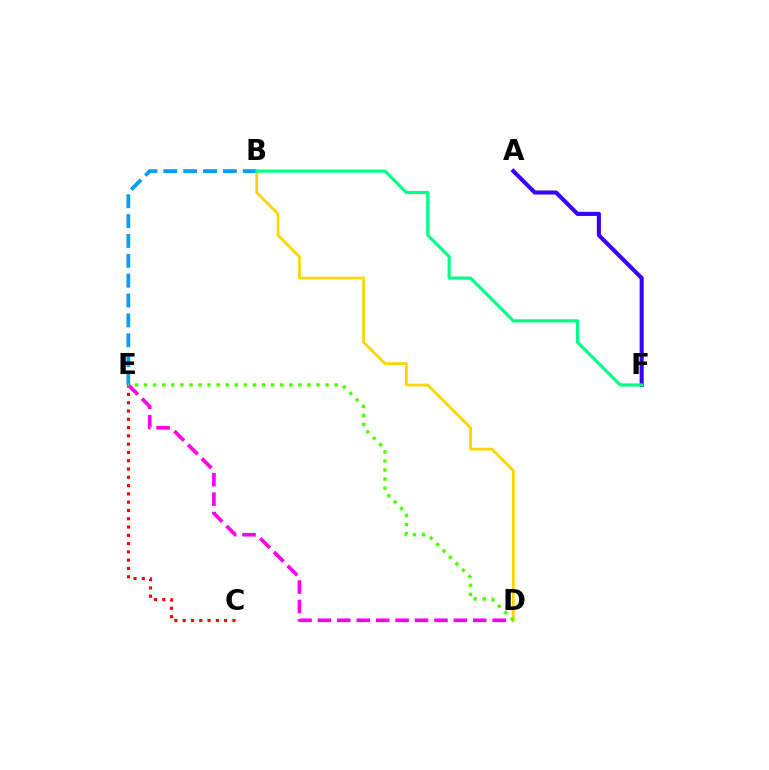{('C', 'E'): [{'color': '#ff0000', 'line_style': 'dotted', 'thickness': 2.25}], ('D', 'E'): [{'color': '#ff00ed', 'line_style': 'dashed', 'thickness': 2.64}, {'color': '#4fff00', 'line_style': 'dotted', 'thickness': 2.46}], ('B', 'D'): [{'color': '#ffd500', 'line_style': 'solid', 'thickness': 1.99}], ('B', 'E'): [{'color': '#009eff', 'line_style': 'dashed', 'thickness': 2.7}], ('A', 'F'): [{'color': '#3700ff', 'line_style': 'solid', 'thickness': 2.94}], ('B', 'F'): [{'color': '#00ff86', 'line_style': 'solid', 'thickness': 2.27}]}